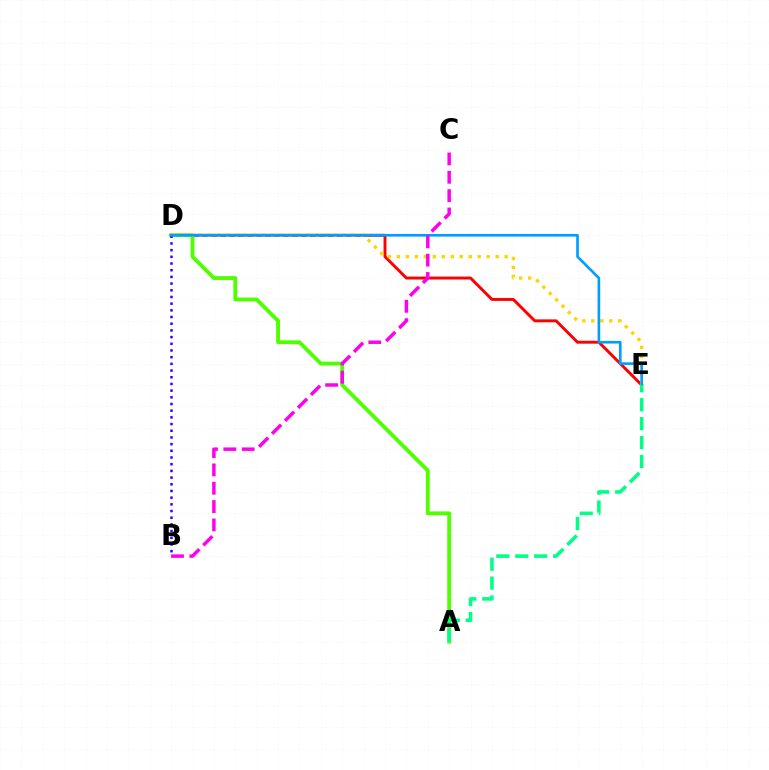{('D', 'E'): [{'color': '#ff0000', 'line_style': 'solid', 'thickness': 2.11}, {'color': '#ffd500', 'line_style': 'dotted', 'thickness': 2.44}, {'color': '#009eff', 'line_style': 'solid', 'thickness': 1.91}], ('A', 'D'): [{'color': '#4fff00', 'line_style': 'solid', 'thickness': 2.77}], ('B', 'D'): [{'color': '#3700ff', 'line_style': 'dotted', 'thickness': 1.82}], ('A', 'E'): [{'color': '#00ff86', 'line_style': 'dashed', 'thickness': 2.57}], ('B', 'C'): [{'color': '#ff00ed', 'line_style': 'dashed', 'thickness': 2.49}]}